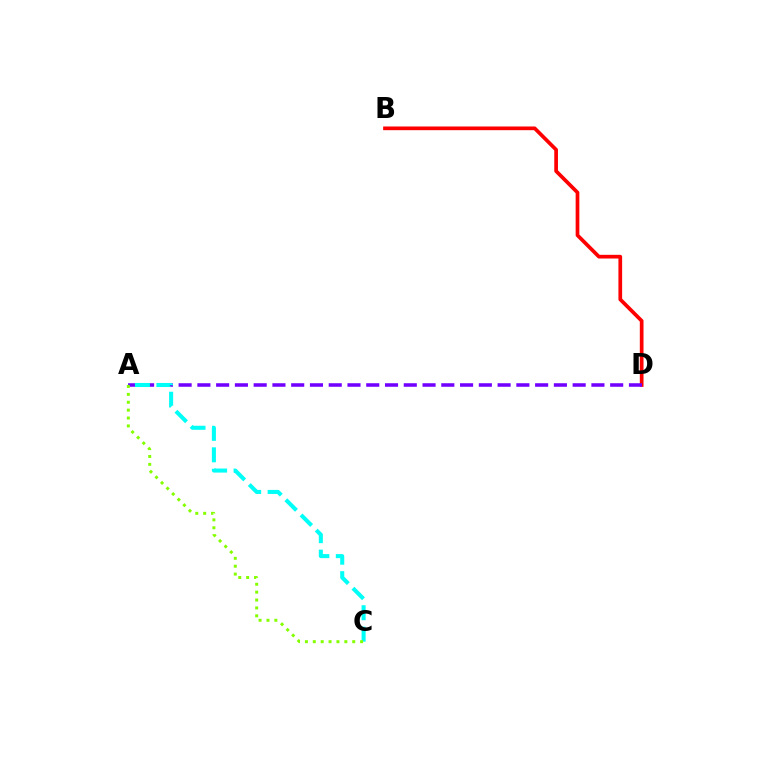{('B', 'D'): [{'color': '#ff0000', 'line_style': 'solid', 'thickness': 2.67}], ('A', 'D'): [{'color': '#7200ff', 'line_style': 'dashed', 'thickness': 2.55}], ('A', 'C'): [{'color': '#00fff6', 'line_style': 'dashed', 'thickness': 2.92}, {'color': '#84ff00', 'line_style': 'dotted', 'thickness': 2.14}]}